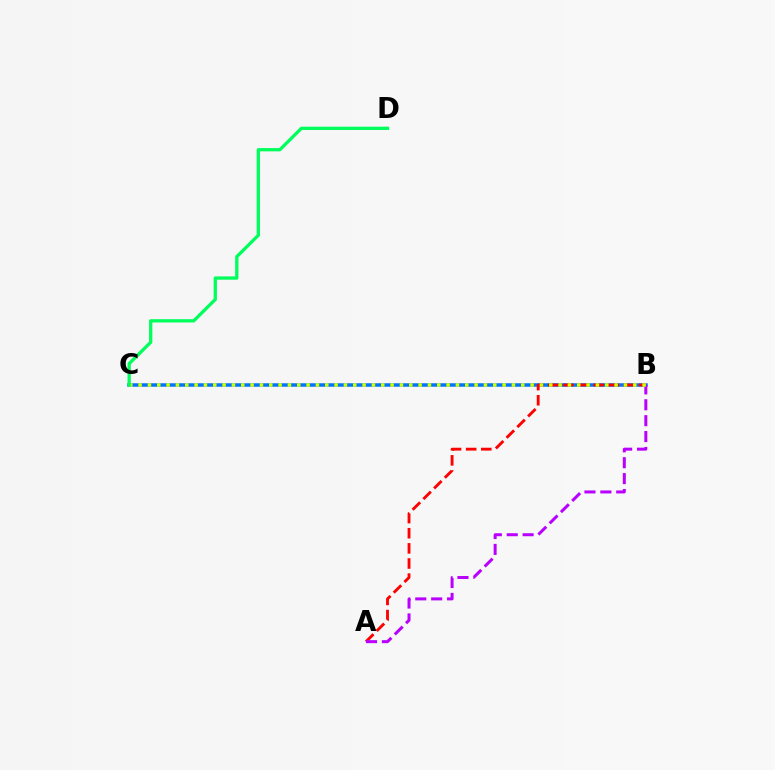{('B', 'C'): [{'color': '#0074ff', 'line_style': 'solid', 'thickness': 2.52}, {'color': '#d1ff00', 'line_style': 'dotted', 'thickness': 2.54}], ('A', 'B'): [{'color': '#ff0000', 'line_style': 'dashed', 'thickness': 2.06}, {'color': '#b900ff', 'line_style': 'dashed', 'thickness': 2.16}], ('C', 'D'): [{'color': '#00ff5c', 'line_style': 'solid', 'thickness': 2.37}]}